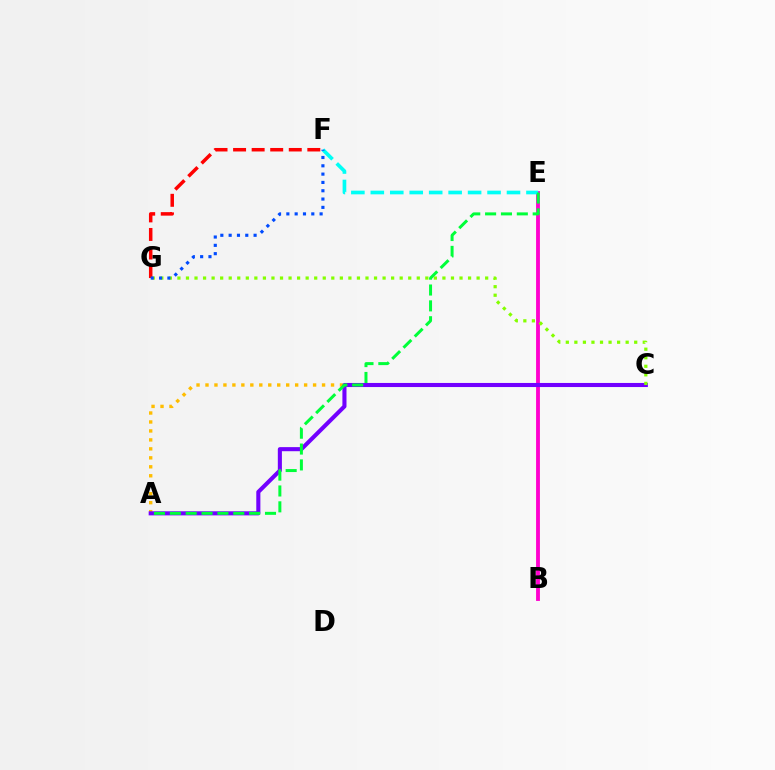{('B', 'E'): [{'color': '#ff00cf', 'line_style': 'solid', 'thickness': 2.77}], ('A', 'C'): [{'color': '#ffbd00', 'line_style': 'dotted', 'thickness': 2.44}, {'color': '#7200ff', 'line_style': 'solid', 'thickness': 2.94}], ('C', 'G'): [{'color': '#84ff00', 'line_style': 'dotted', 'thickness': 2.32}], ('E', 'F'): [{'color': '#00fff6', 'line_style': 'dashed', 'thickness': 2.64}], ('F', 'G'): [{'color': '#ff0000', 'line_style': 'dashed', 'thickness': 2.52}, {'color': '#004bff', 'line_style': 'dotted', 'thickness': 2.26}], ('A', 'E'): [{'color': '#00ff39', 'line_style': 'dashed', 'thickness': 2.15}]}